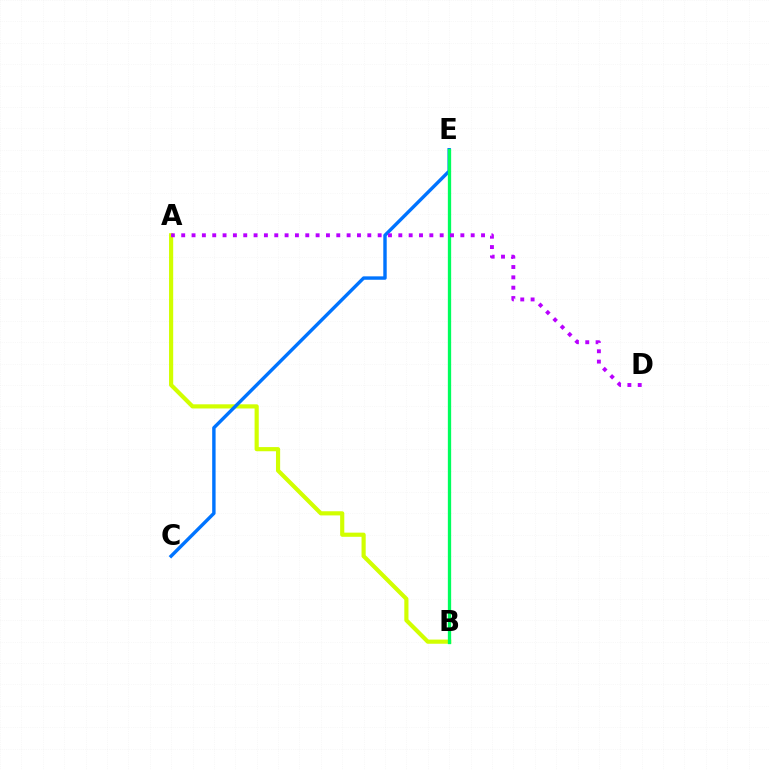{('B', 'E'): [{'color': '#ff0000', 'line_style': 'dashed', 'thickness': 1.87}, {'color': '#00ff5c', 'line_style': 'solid', 'thickness': 2.37}], ('A', 'B'): [{'color': '#d1ff00', 'line_style': 'solid', 'thickness': 3.0}], ('C', 'E'): [{'color': '#0074ff', 'line_style': 'solid', 'thickness': 2.46}], ('A', 'D'): [{'color': '#b900ff', 'line_style': 'dotted', 'thickness': 2.81}]}